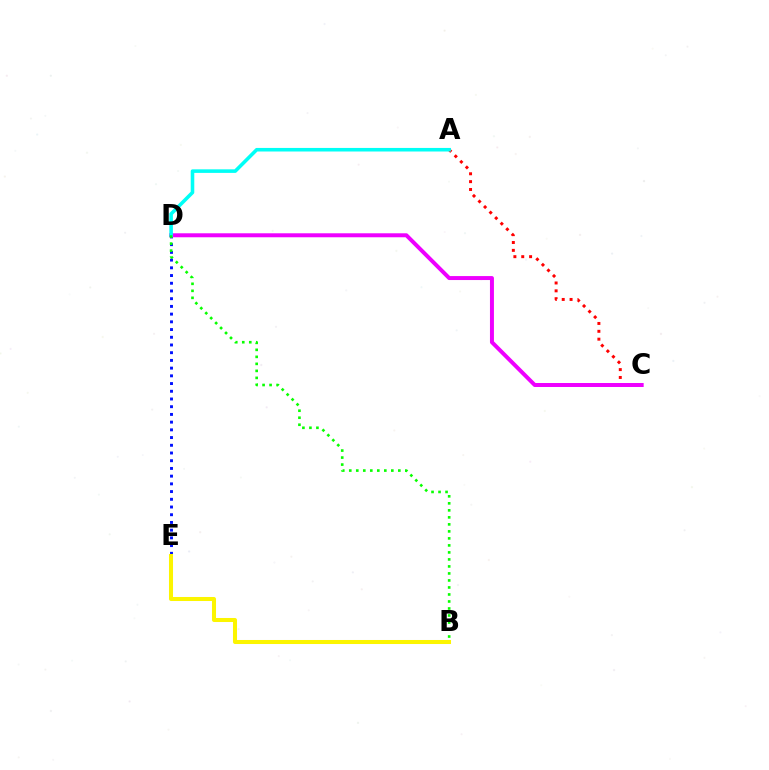{('A', 'C'): [{'color': '#ff0000', 'line_style': 'dotted', 'thickness': 2.14}], ('D', 'E'): [{'color': '#0010ff', 'line_style': 'dotted', 'thickness': 2.1}], ('B', 'E'): [{'color': '#fcf500', 'line_style': 'solid', 'thickness': 2.9}], ('C', 'D'): [{'color': '#ee00ff', 'line_style': 'solid', 'thickness': 2.86}], ('A', 'D'): [{'color': '#00fff6', 'line_style': 'solid', 'thickness': 2.57}], ('B', 'D'): [{'color': '#08ff00', 'line_style': 'dotted', 'thickness': 1.9}]}